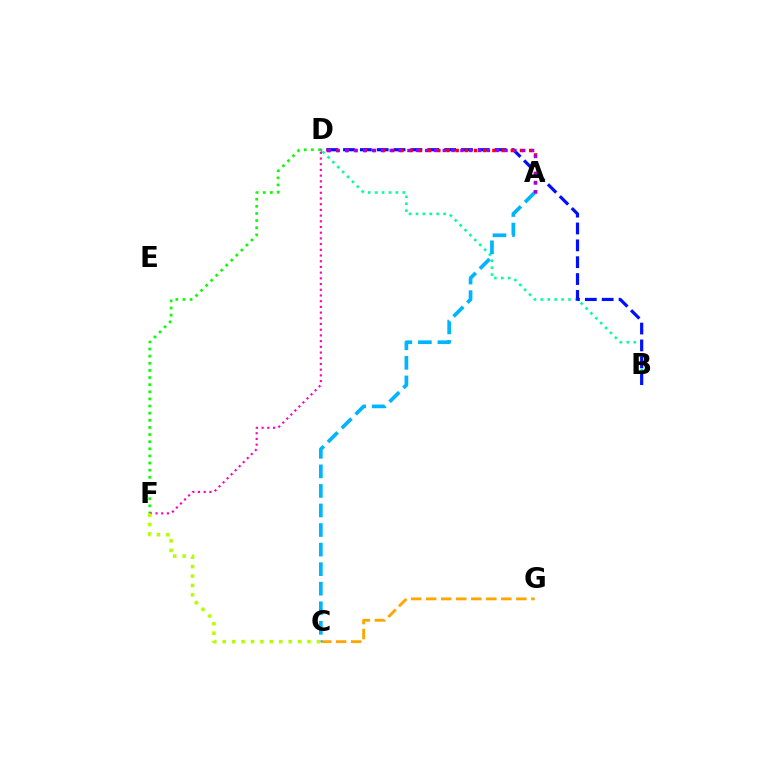{('B', 'D'): [{'color': '#00ff9d', 'line_style': 'dotted', 'thickness': 1.88}, {'color': '#0010ff', 'line_style': 'dashed', 'thickness': 2.29}], ('C', 'G'): [{'color': '#ffa500', 'line_style': 'dashed', 'thickness': 2.04}], ('D', 'F'): [{'color': '#08ff00', 'line_style': 'dotted', 'thickness': 1.94}, {'color': '#ff00bd', 'line_style': 'dotted', 'thickness': 1.55}], ('A', 'D'): [{'color': '#ff0000', 'line_style': 'dotted', 'thickness': 2.5}, {'color': '#9b00ff', 'line_style': 'dotted', 'thickness': 2.4}], ('A', 'C'): [{'color': '#00b5ff', 'line_style': 'dashed', 'thickness': 2.66}], ('C', 'F'): [{'color': '#b3ff00', 'line_style': 'dotted', 'thickness': 2.56}]}